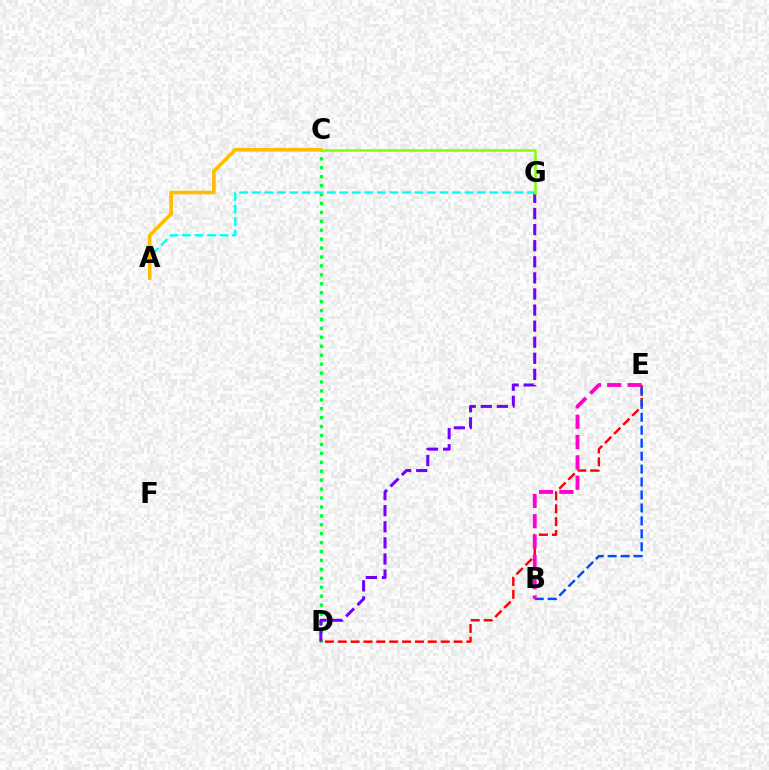{('C', 'D'): [{'color': '#00ff39', 'line_style': 'dotted', 'thickness': 2.43}], ('D', 'G'): [{'color': '#7200ff', 'line_style': 'dashed', 'thickness': 2.19}], ('A', 'G'): [{'color': '#00fff6', 'line_style': 'dashed', 'thickness': 1.7}], ('A', 'C'): [{'color': '#ffbd00', 'line_style': 'solid', 'thickness': 2.63}], ('D', 'E'): [{'color': '#ff0000', 'line_style': 'dashed', 'thickness': 1.75}], ('B', 'E'): [{'color': '#004bff', 'line_style': 'dashed', 'thickness': 1.76}, {'color': '#ff00cf', 'line_style': 'dashed', 'thickness': 2.76}], ('C', 'G'): [{'color': '#84ff00', 'line_style': 'solid', 'thickness': 1.82}]}